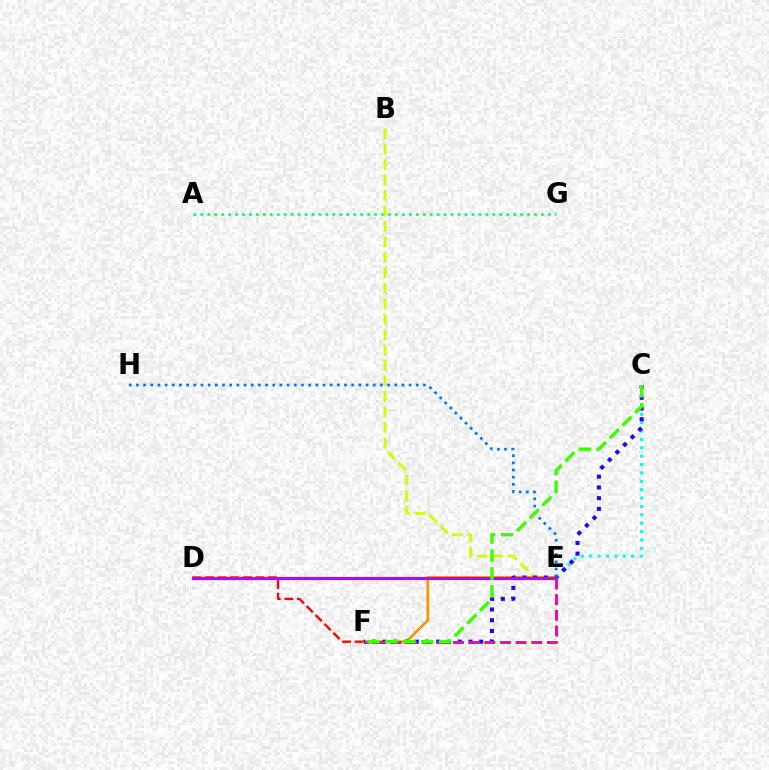{('A', 'G'): [{'color': '#00ff5c', 'line_style': 'dotted', 'thickness': 1.89}], ('B', 'E'): [{'color': '#d1ff00', 'line_style': 'dashed', 'thickness': 2.1}], ('C', 'E'): [{'color': '#00fff6', 'line_style': 'dotted', 'thickness': 2.28}], ('D', 'F'): [{'color': '#ff0000', 'line_style': 'dashed', 'thickness': 1.71}], ('E', 'F'): [{'color': '#ff9400', 'line_style': 'solid', 'thickness': 1.94}, {'color': '#ff00ac', 'line_style': 'dashed', 'thickness': 2.13}], ('C', 'F'): [{'color': '#2500ff', 'line_style': 'dotted', 'thickness': 2.92}, {'color': '#3dff00', 'line_style': 'dashed', 'thickness': 2.44}], ('E', 'H'): [{'color': '#0074ff', 'line_style': 'dotted', 'thickness': 1.95}], ('D', 'E'): [{'color': '#b900ff', 'line_style': 'solid', 'thickness': 2.32}]}